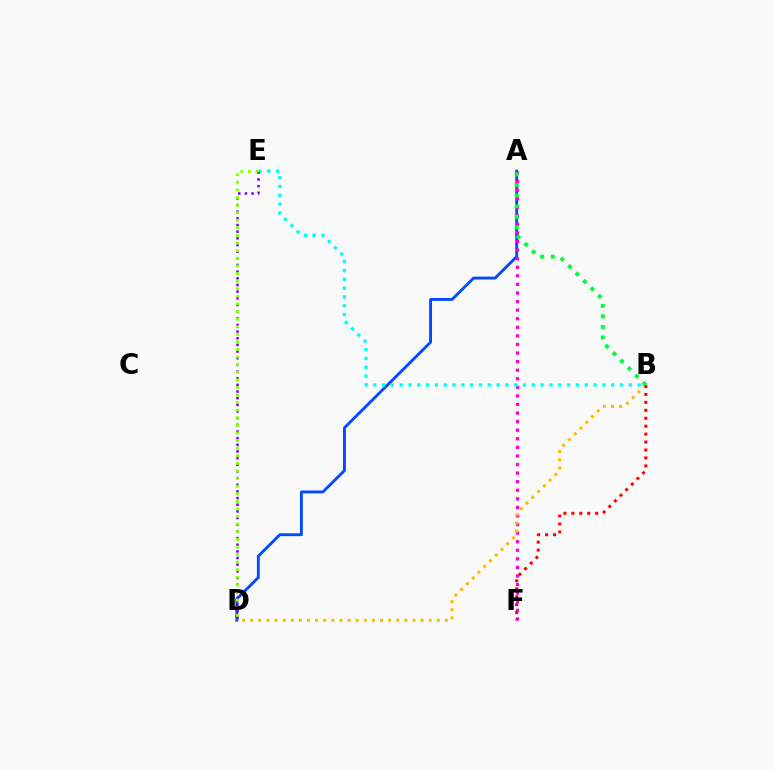{('A', 'D'): [{'color': '#004bff', 'line_style': 'solid', 'thickness': 2.07}], ('A', 'F'): [{'color': '#ff00cf', 'line_style': 'dotted', 'thickness': 2.33}], ('B', 'E'): [{'color': '#00fff6', 'line_style': 'dotted', 'thickness': 2.39}], ('D', 'E'): [{'color': '#7200ff', 'line_style': 'dotted', 'thickness': 1.81}, {'color': '#84ff00', 'line_style': 'dotted', 'thickness': 2.06}], ('B', 'D'): [{'color': '#ffbd00', 'line_style': 'dotted', 'thickness': 2.2}], ('B', 'F'): [{'color': '#ff0000', 'line_style': 'dotted', 'thickness': 2.16}], ('A', 'B'): [{'color': '#00ff39', 'line_style': 'dotted', 'thickness': 2.87}]}